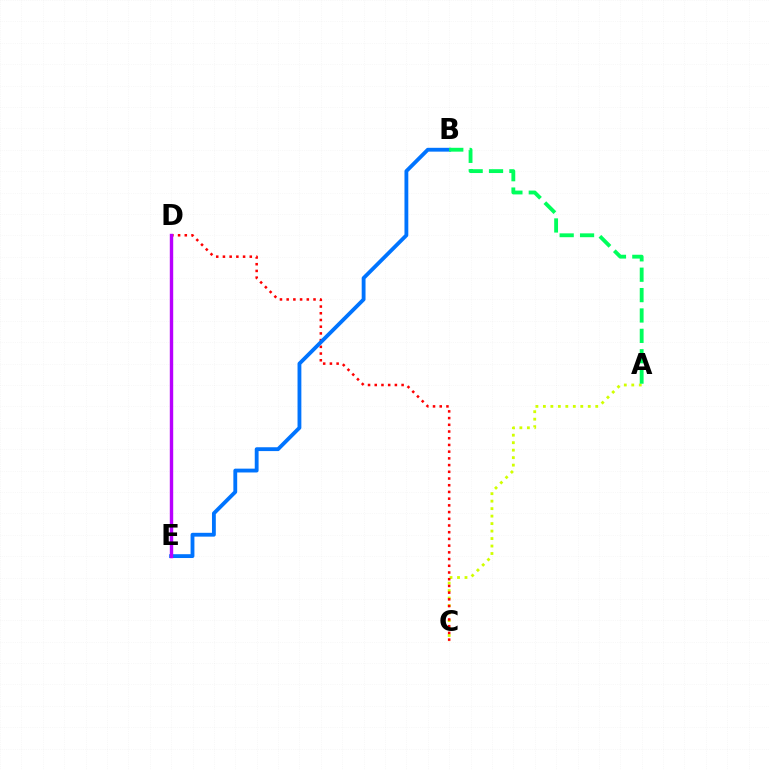{('A', 'C'): [{'color': '#d1ff00', 'line_style': 'dotted', 'thickness': 2.03}], ('C', 'D'): [{'color': '#ff0000', 'line_style': 'dotted', 'thickness': 1.82}], ('B', 'E'): [{'color': '#0074ff', 'line_style': 'solid', 'thickness': 2.76}], ('D', 'E'): [{'color': '#b900ff', 'line_style': 'solid', 'thickness': 2.45}], ('A', 'B'): [{'color': '#00ff5c', 'line_style': 'dashed', 'thickness': 2.77}]}